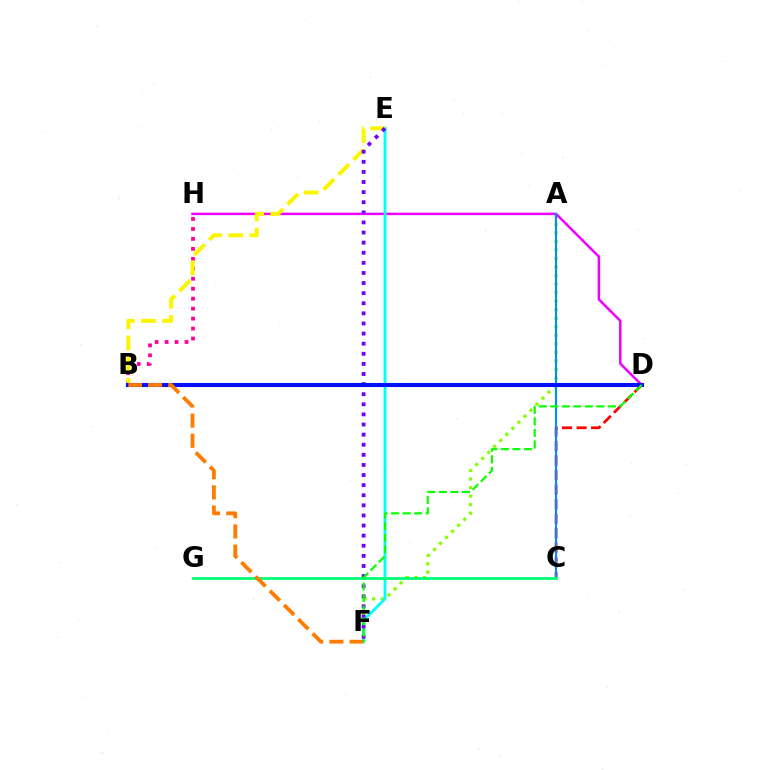{('A', 'F'): [{'color': '#84ff00', 'line_style': 'dotted', 'thickness': 2.32}], ('D', 'H'): [{'color': '#ee00ff', 'line_style': 'solid', 'thickness': 1.79}], ('B', 'H'): [{'color': '#ff0094', 'line_style': 'dotted', 'thickness': 2.71}], ('E', 'F'): [{'color': '#00fff6', 'line_style': 'solid', 'thickness': 2.07}, {'color': '#7200ff', 'line_style': 'dotted', 'thickness': 2.75}], ('B', 'E'): [{'color': '#fcf500', 'line_style': 'dashed', 'thickness': 2.87}], ('C', 'D'): [{'color': '#ff0000', 'line_style': 'dashed', 'thickness': 1.98}], ('A', 'C'): [{'color': '#008cff', 'line_style': 'solid', 'thickness': 1.53}], ('B', 'D'): [{'color': '#0010ff', 'line_style': 'solid', 'thickness': 2.93}], ('C', 'G'): [{'color': '#00ff74', 'line_style': 'solid', 'thickness': 2.01}], ('B', 'F'): [{'color': '#ff7c00', 'line_style': 'dashed', 'thickness': 2.74}], ('D', 'F'): [{'color': '#08ff00', 'line_style': 'dashed', 'thickness': 1.57}]}